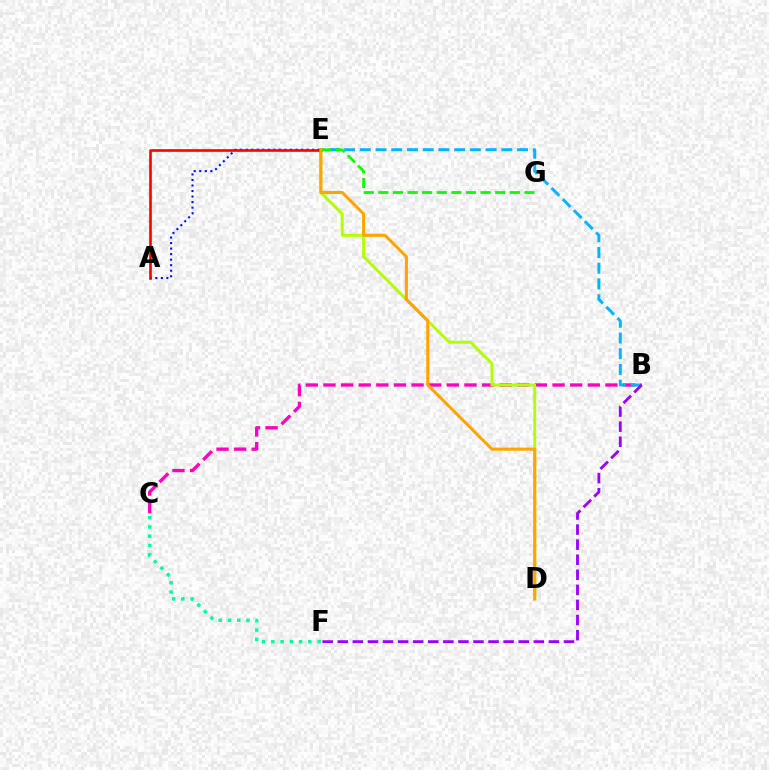{('B', 'C'): [{'color': '#ff00bd', 'line_style': 'dashed', 'thickness': 2.39}], ('B', 'E'): [{'color': '#00b5ff', 'line_style': 'dashed', 'thickness': 2.14}], ('D', 'E'): [{'color': '#b3ff00', 'line_style': 'solid', 'thickness': 2.13}, {'color': '#ffa500', 'line_style': 'solid', 'thickness': 2.23}], ('A', 'E'): [{'color': '#0010ff', 'line_style': 'dotted', 'thickness': 1.5}, {'color': '#ff0000', 'line_style': 'solid', 'thickness': 1.89}], ('C', 'F'): [{'color': '#00ff9d', 'line_style': 'dotted', 'thickness': 2.51}], ('B', 'F'): [{'color': '#9b00ff', 'line_style': 'dashed', 'thickness': 2.05}], ('E', 'G'): [{'color': '#08ff00', 'line_style': 'dashed', 'thickness': 1.98}]}